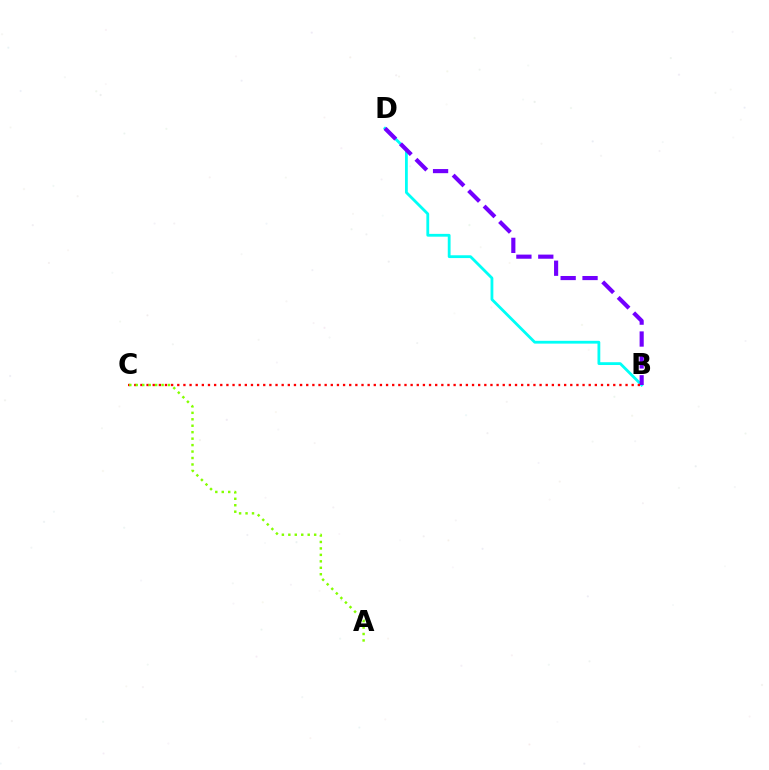{('B', 'D'): [{'color': '#00fff6', 'line_style': 'solid', 'thickness': 2.02}, {'color': '#7200ff', 'line_style': 'dashed', 'thickness': 2.97}], ('B', 'C'): [{'color': '#ff0000', 'line_style': 'dotted', 'thickness': 1.67}], ('A', 'C'): [{'color': '#84ff00', 'line_style': 'dotted', 'thickness': 1.75}]}